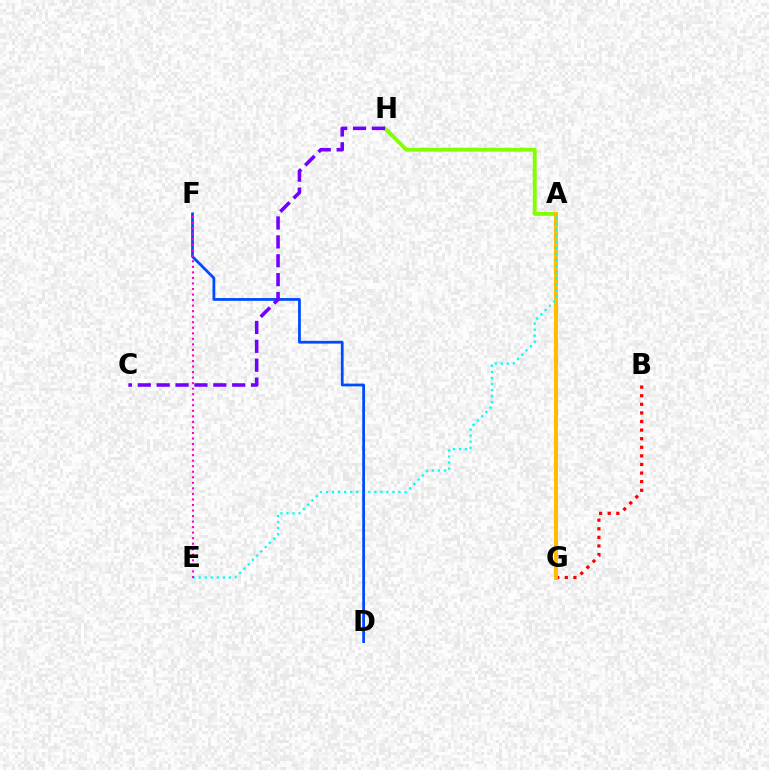{('B', 'G'): [{'color': '#ff0000', 'line_style': 'dotted', 'thickness': 2.34}], ('A', 'H'): [{'color': '#84ff00', 'line_style': 'solid', 'thickness': 2.81}], ('A', 'G'): [{'color': '#00ff39', 'line_style': 'dotted', 'thickness': 1.77}, {'color': '#ffbd00', 'line_style': 'solid', 'thickness': 2.86}], ('A', 'E'): [{'color': '#00fff6', 'line_style': 'dotted', 'thickness': 1.64}], ('D', 'F'): [{'color': '#004bff', 'line_style': 'solid', 'thickness': 2.0}], ('E', 'F'): [{'color': '#ff00cf', 'line_style': 'dotted', 'thickness': 1.5}], ('C', 'H'): [{'color': '#7200ff', 'line_style': 'dashed', 'thickness': 2.57}]}